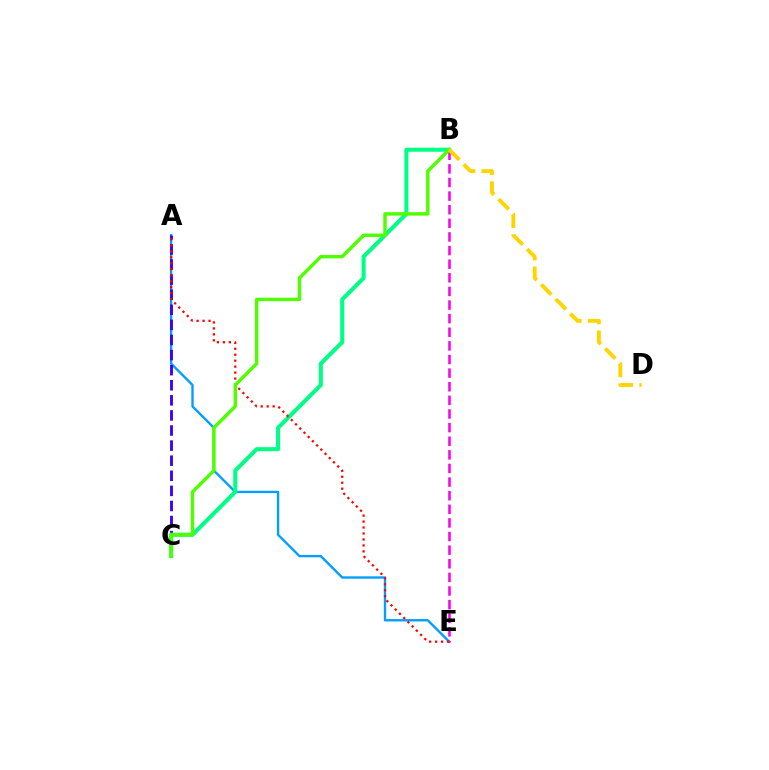{('A', 'E'): [{'color': '#009eff', 'line_style': 'solid', 'thickness': 1.7}, {'color': '#ff0000', 'line_style': 'dotted', 'thickness': 1.62}], ('A', 'C'): [{'color': '#3700ff', 'line_style': 'dashed', 'thickness': 2.05}], ('B', 'E'): [{'color': '#ff00ed', 'line_style': 'dashed', 'thickness': 1.85}], ('B', 'C'): [{'color': '#00ff86', 'line_style': 'solid', 'thickness': 2.93}, {'color': '#4fff00', 'line_style': 'solid', 'thickness': 2.48}], ('B', 'D'): [{'color': '#ffd500', 'line_style': 'dashed', 'thickness': 2.8}]}